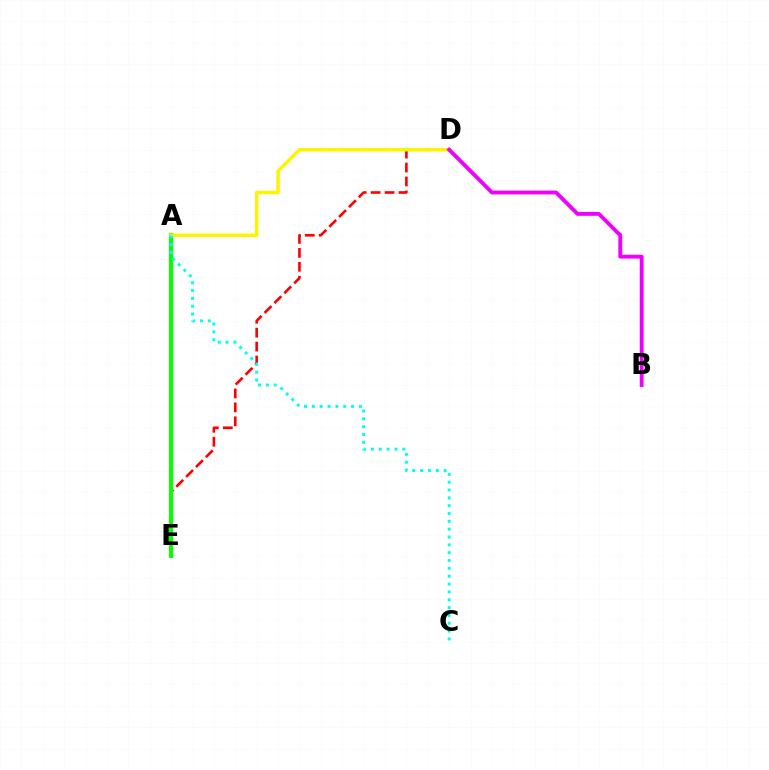{('A', 'E'): [{'color': '#0010ff', 'line_style': 'dotted', 'thickness': 1.99}, {'color': '#08ff00', 'line_style': 'solid', 'thickness': 2.96}], ('D', 'E'): [{'color': '#ff0000', 'line_style': 'dashed', 'thickness': 1.89}], ('A', 'D'): [{'color': '#fcf500', 'line_style': 'solid', 'thickness': 2.51}], ('B', 'D'): [{'color': '#ee00ff', 'line_style': 'solid', 'thickness': 2.78}], ('A', 'C'): [{'color': '#00fff6', 'line_style': 'dotted', 'thickness': 2.13}]}